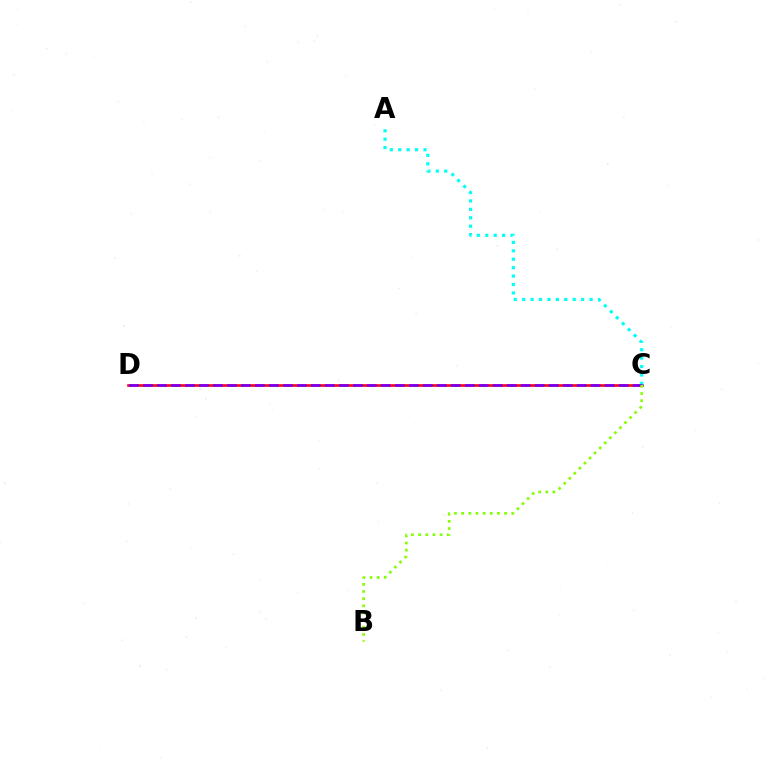{('C', 'D'): [{'color': '#ff0000', 'line_style': 'solid', 'thickness': 1.86}, {'color': '#7200ff', 'line_style': 'dashed', 'thickness': 1.9}], ('A', 'C'): [{'color': '#00fff6', 'line_style': 'dotted', 'thickness': 2.29}], ('B', 'C'): [{'color': '#84ff00', 'line_style': 'dotted', 'thickness': 1.94}]}